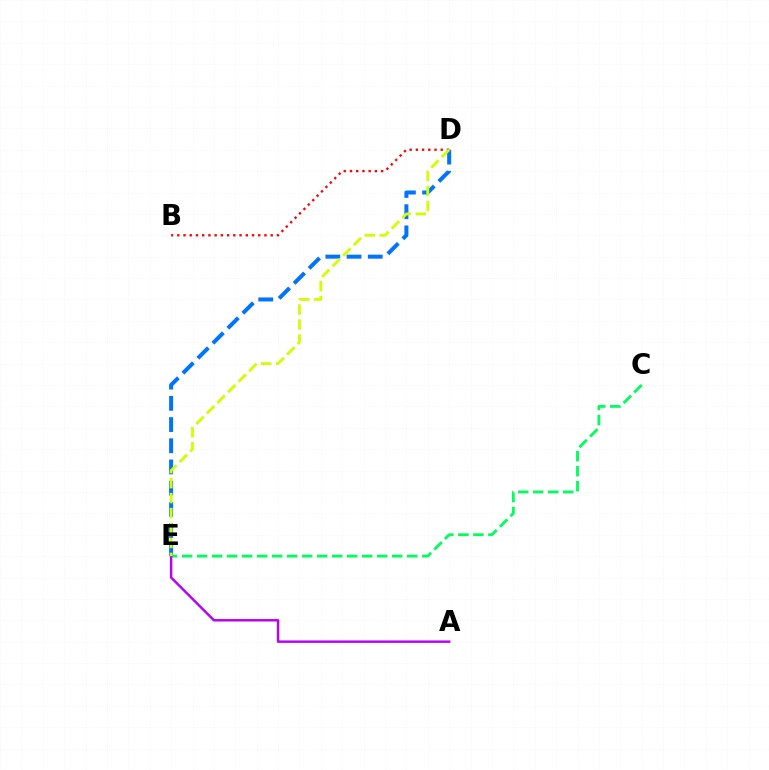{('D', 'E'): [{'color': '#0074ff', 'line_style': 'dashed', 'thickness': 2.88}, {'color': '#d1ff00', 'line_style': 'dashed', 'thickness': 2.03}], ('C', 'E'): [{'color': '#00ff5c', 'line_style': 'dashed', 'thickness': 2.04}], ('B', 'D'): [{'color': '#ff0000', 'line_style': 'dotted', 'thickness': 1.69}], ('A', 'E'): [{'color': '#b900ff', 'line_style': 'solid', 'thickness': 1.76}]}